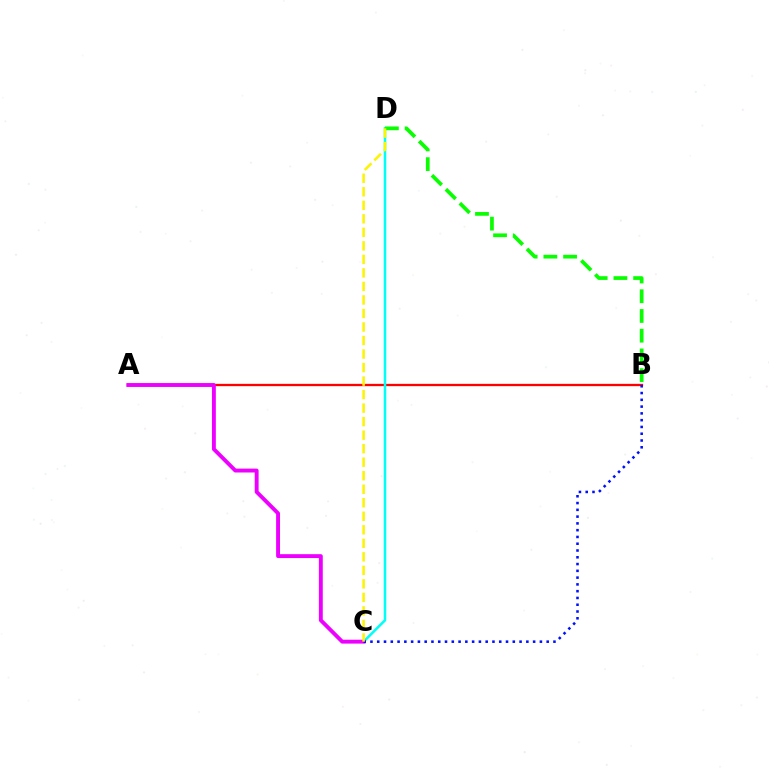{('A', 'B'): [{'color': '#ff0000', 'line_style': 'solid', 'thickness': 1.66}], ('C', 'D'): [{'color': '#00fff6', 'line_style': 'solid', 'thickness': 1.82}, {'color': '#fcf500', 'line_style': 'dashed', 'thickness': 1.84}], ('A', 'C'): [{'color': '#ee00ff', 'line_style': 'solid', 'thickness': 2.79}], ('B', 'D'): [{'color': '#08ff00', 'line_style': 'dashed', 'thickness': 2.68}], ('B', 'C'): [{'color': '#0010ff', 'line_style': 'dotted', 'thickness': 1.84}]}